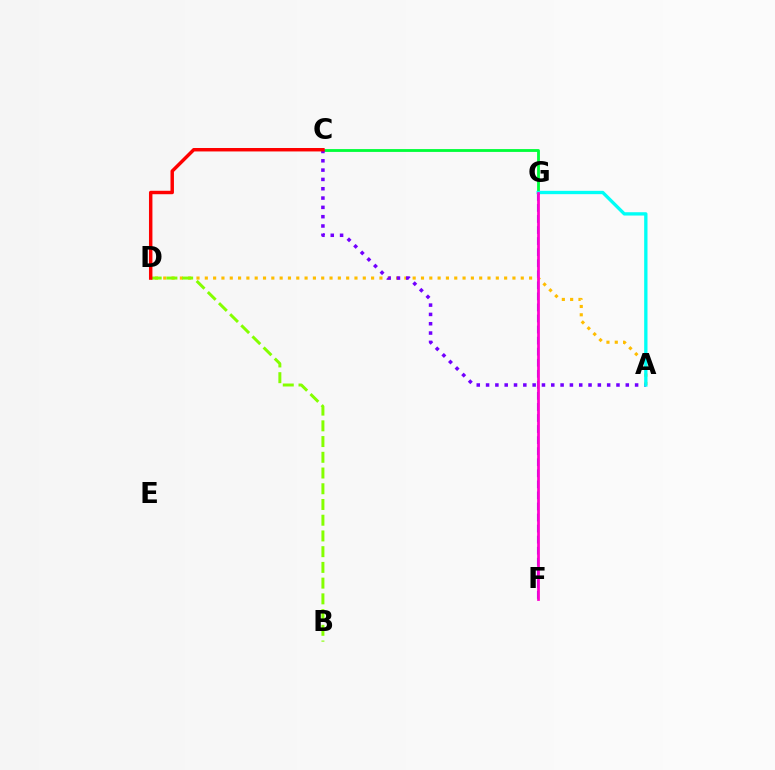{('F', 'G'): [{'color': '#004bff', 'line_style': 'dashed', 'thickness': 1.5}, {'color': '#ff00cf', 'line_style': 'solid', 'thickness': 1.98}], ('A', 'D'): [{'color': '#ffbd00', 'line_style': 'dotted', 'thickness': 2.26}], ('C', 'G'): [{'color': '#00ff39', 'line_style': 'solid', 'thickness': 2.04}], ('A', 'C'): [{'color': '#7200ff', 'line_style': 'dotted', 'thickness': 2.53}], ('B', 'D'): [{'color': '#84ff00', 'line_style': 'dashed', 'thickness': 2.14}], ('C', 'D'): [{'color': '#ff0000', 'line_style': 'solid', 'thickness': 2.48}], ('A', 'G'): [{'color': '#00fff6', 'line_style': 'solid', 'thickness': 2.39}]}